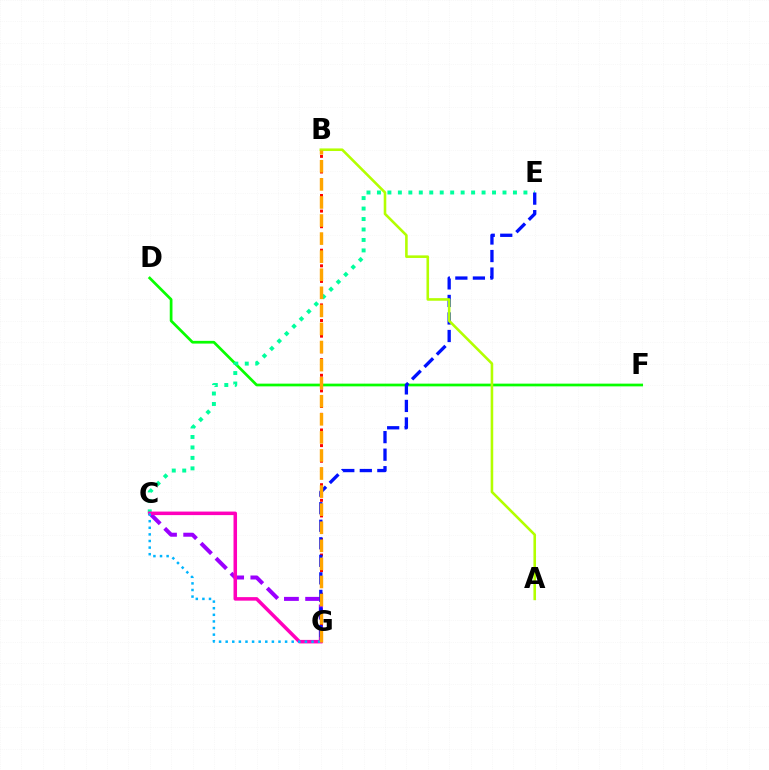{('D', 'F'): [{'color': '#08ff00', 'line_style': 'solid', 'thickness': 1.97}], ('B', 'G'): [{'color': '#ff0000', 'line_style': 'dotted', 'thickness': 2.12}, {'color': '#ffa500', 'line_style': 'dashed', 'thickness': 2.46}], ('C', 'E'): [{'color': '#00ff9d', 'line_style': 'dotted', 'thickness': 2.84}], ('C', 'G'): [{'color': '#9b00ff', 'line_style': 'dashed', 'thickness': 2.88}, {'color': '#ff00bd', 'line_style': 'solid', 'thickness': 2.54}, {'color': '#00b5ff', 'line_style': 'dotted', 'thickness': 1.79}], ('E', 'G'): [{'color': '#0010ff', 'line_style': 'dashed', 'thickness': 2.38}], ('A', 'B'): [{'color': '#b3ff00', 'line_style': 'solid', 'thickness': 1.86}]}